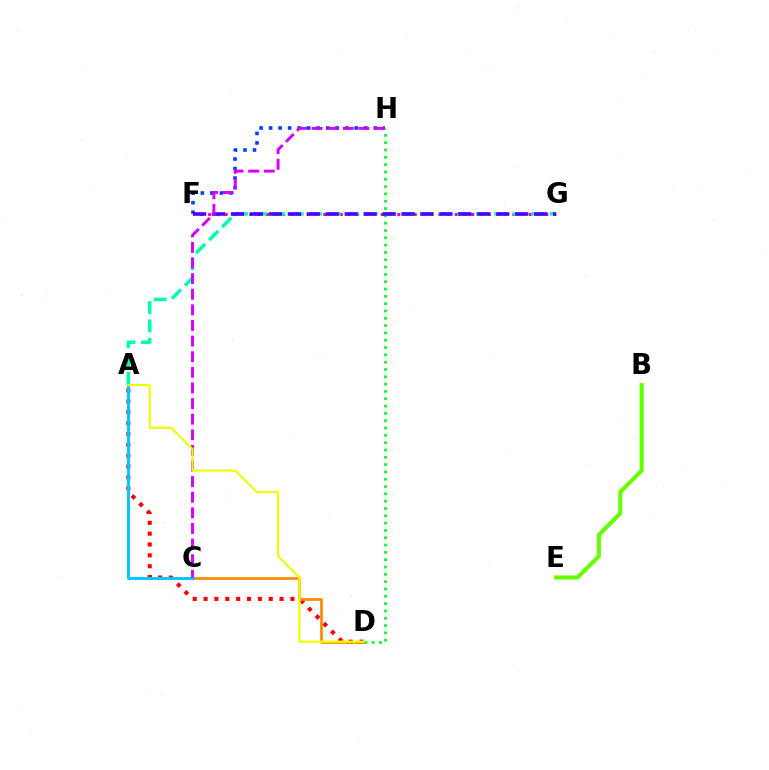{('F', 'H'): [{'color': '#003fff', 'line_style': 'dotted', 'thickness': 2.59}], ('F', 'G'): [{'color': '#ff00a0', 'line_style': 'dotted', 'thickness': 2.23}, {'color': '#4f00ff', 'line_style': 'dashed', 'thickness': 2.57}], ('A', 'D'): [{'color': '#ff0000', 'line_style': 'dotted', 'thickness': 2.95}, {'color': '#eeff00', 'line_style': 'solid', 'thickness': 1.56}], ('C', 'D'): [{'color': '#ff8800', 'line_style': 'solid', 'thickness': 1.93}], ('D', 'H'): [{'color': '#00ff27', 'line_style': 'dotted', 'thickness': 1.99}], ('A', 'C'): [{'color': '#00c7ff', 'line_style': 'solid', 'thickness': 2.12}], ('A', 'G'): [{'color': '#00ffaf', 'line_style': 'dashed', 'thickness': 2.51}], ('B', 'E'): [{'color': '#66ff00', 'line_style': 'solid', 'thickness': 2.94}], ('C', 'H'): [{'color': '#d600ff', 'line_style': 'dashed', 'thickness': 2.12}]}